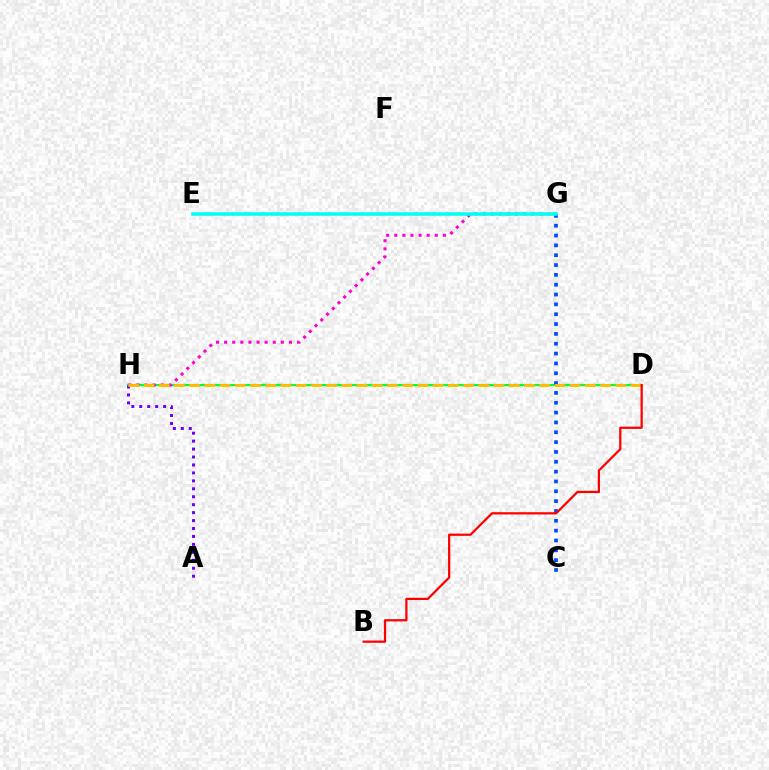{('D', 'H'): [{'color': '#00ff39', 'line_style': 'solid', 'thickness': 1.57}, {'color': '#ffbd00', 'line_style': 'dashed', 'thickness': 2.07}], ('E', 'G'): [{'color': '#84ff00', 'line_style': 'dotted', 'thickness': 1.51}, {'color': '#00fff6', 'line_style': 'solid', 'thickness': 2.56}], ('A', 'H'): [{'color': '#7200ff', 'line_style': 'dotted', 'thickness': 2.16}], ('G', 'H'): [{'color': '#ff00cf', 'line_style': 'dotted', 'thickness': 2.2}], ('C', 'G'): [{'color': '#004bff', 'line_style': 'dotted', 'thickness': 2.67}], ('B', 'D'): [{'color': '#ff0000', 'line_style': 'solid', 'thickness': 1.62}]}